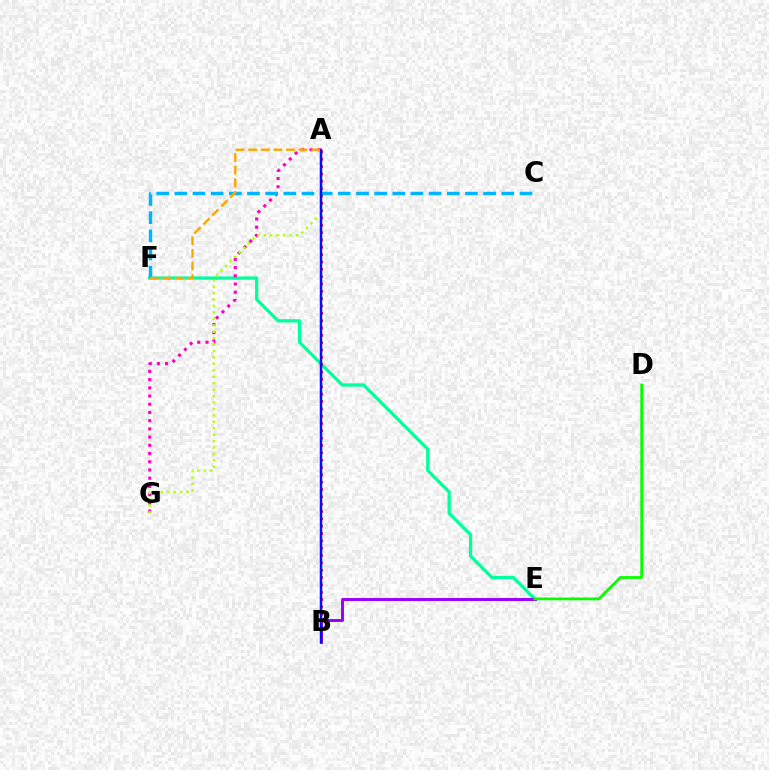{('E', 'F'): [{'color': '#00ff9d', 'line_style': 'solid', 'thickness': 2.35}], ('A', 'G'): [{'color': '#ff00bd', 'line_style': 'dotted', 'thickness': 2.23}, {'color': '#b3ff00', 'line_style': 'dotted', 'thickness': 1.75}], ('B', 'E'): [{'color': '#9b00ff', 'line_style': 'solid', 'thickness': 2.13}], ('A', 'B'): [{'color': '#ff0000', 'line_style': 'dotted', 'thickness': 1.99}, {'color': '#0010ff', 'line_style': 'solid', 'thickness': 1.78}], ('C', 'F'): [{'color': '#00b5ff', 'line_style': 'dashed', 'thickness': 2.47}], ('A', 'F'): [{'color': '#ffa500', 'line_style': 'dashed', 'thickness': 1.71}], ('D', 'E'): [{'color': '#08ff00', 'line_style': 'solid', 'thickness': 2.0}]}